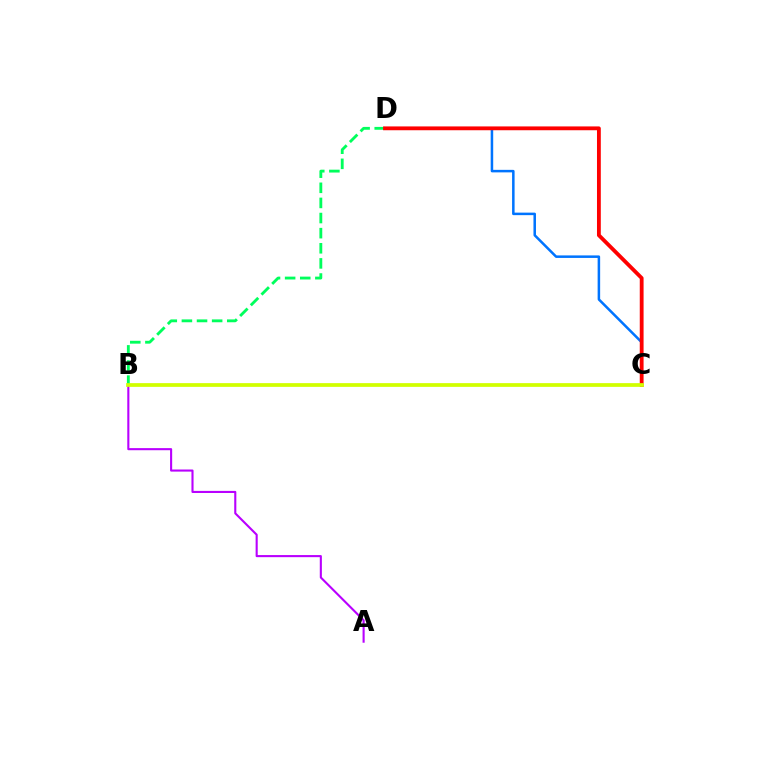{('B', 'D'): [{'color': '#00ff5c', 'line_style': 'dashed', 'thickness': 2.05}], ('C', 'D'): [{'color': '#0074ff', 'line_style': 'solid', 'thickness': 1.81}, {'color': '#ff0000', 'line_style': 'solid', 'thickness': 2.75}], ('A', 'B'): [{'color': '#b900ff', 'line_style': 'solid', 'thickness': 1.51}], ('B', 'C'): [{'color': '#d1ff00', 'line_style': 'solid', 'thickness': 2.69}]}